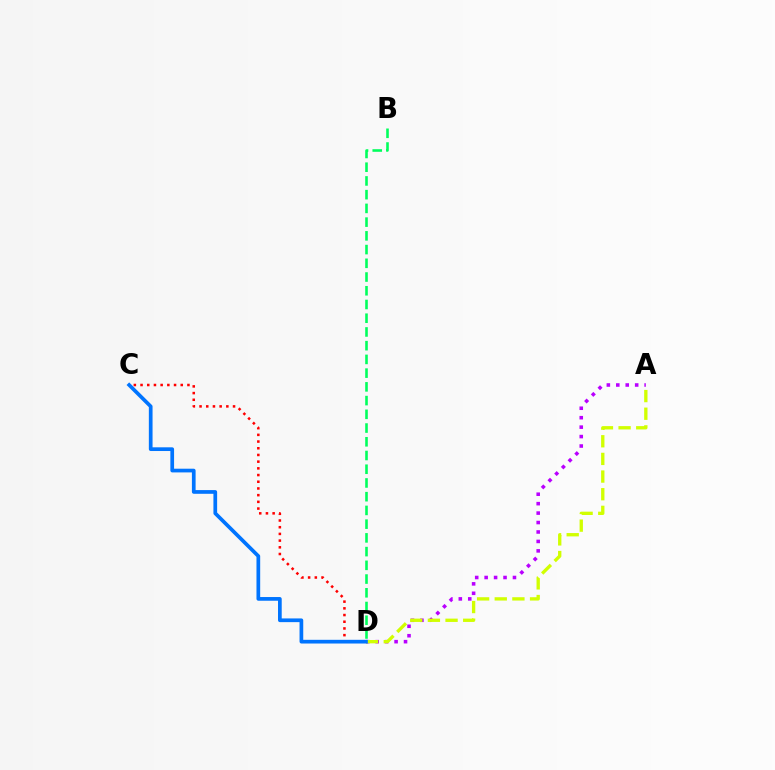{('A', 'D'): [{'color': '#b900ff', 'line_style': 'dotted', 'thickness': 2.57}, {'color': '#d1ff00', 'line_style': 'dashed', 'thickness': 2.4}], ('B', 'D'): [{'color': '#00ff5c', 'line_style': 'dashed', 'thickness': 1.87}], ('C', 'D'): [{'color': '#ff0000', 'line_style': 'dotted', 'thickness': 1.82}, {'color': '#0074ff', 'line_style': 'solid', 'thickness': 2.67}]}